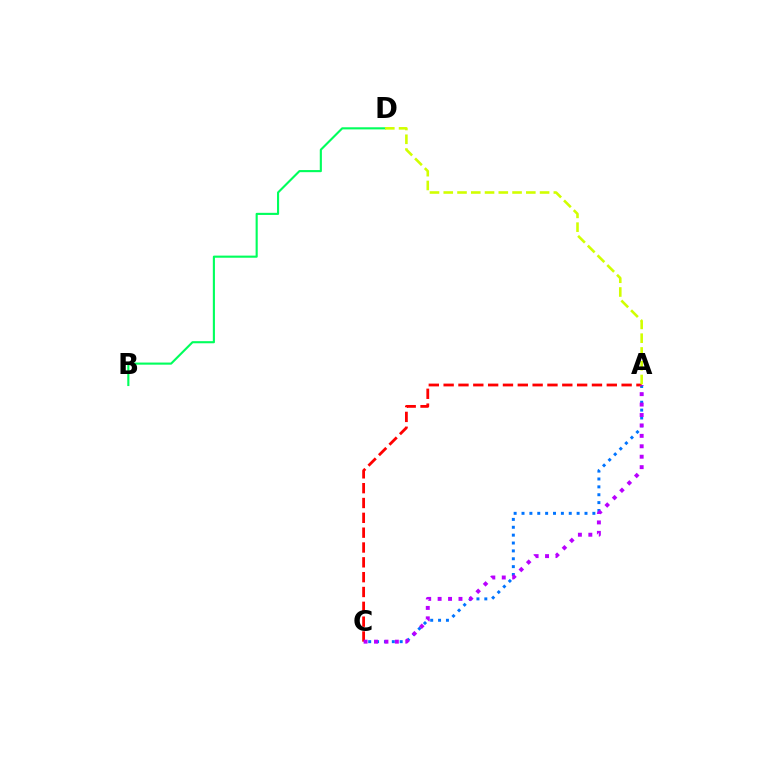{('A', 'C'): [{'color': '#0074ff', 'line_style': 'dotted', 'thickness': 2.14}, {'color': '#ff0000', 'line_style': 'dashed', 'thickness': 2.01}, {'color': '#b900ff', 'line_style': 'dotted', 'thickness': 2.83}], ('B', 'D'): [{'color': '#00ff5c', 'line_style': 'solid', 'thickness': 1.53}], ('A', 'D'): [{'color': '#d1ff00', 'line_style': 'dashed', 'thickness': 1.87}]}